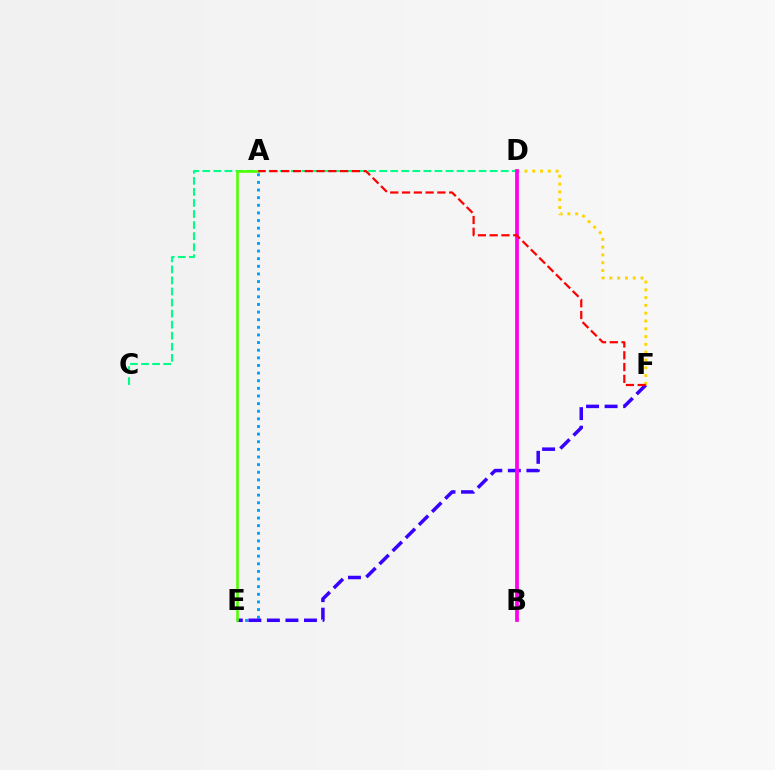{('A', 'E'): [{'color': '#009eff', 'line_style': 'dotted', 'thickness': 2.07}, {'color': '#4fff00', 'line_style': 'solid', 'thickness': 1.87}], ('D', 'F'): [{'color': '#ffd500', 'line_style': 'dotted', 'thickness': 2.12}], ('C', 'D'): [{'color': '#00ff86', 'line_style': 'dashed', 'thickness': 1.5}], ('E', 'F'): [{'color': '#3700ff', 'line_style': 'dashed', 'thickness': 2.52}], ('B', 'D'): [{'color': '#ff00ed', 'line_style': 'solid', 'thickness': 2.69}], ('A', 'F'): [{'color': '#ff0000', 'line_style': 'dashed', 'thickness': 1.6}]}